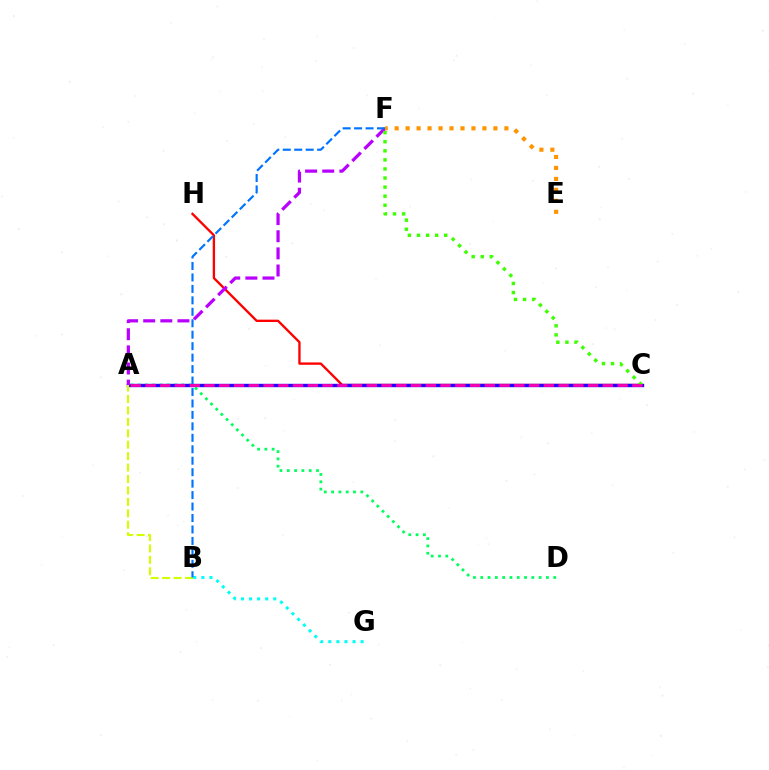{('A', 'D'): [{'color': '#00ff5c', 'line_style': 'dotted', 'thickness': 1.98}], ('C', 'H'): [{'color': '#ff0000', 'line_style': 'solid', 'thickness': 1.68}], ('B', 'G'): [{'color': '#00fff6', 'line_style': 'dotted', 'thickness': 2.19}], ('A', 'C'): [{'color': '#2500ff', 'line_style': 'solid', 'thickness': 2.43}, {'color': '#ff00ac', 'line_style': 'dashed', 'thickness': 2.0}], ('A', 'B'): [{'color': '#d1ff00', 'line_style': 'dashed', 'thickness': 1.55}], ('A', 'F'): [{'color': '#b900ff', 'line_style': 'dashed', 'thickness': 2.33}], ('B', 'F'): [{'color': '#0074ff', 'line_style': 'dashed', 'thickness': 1.56}], ('E', 'F'): [{'color': '#ff9400', 'line_style': 'dotted', 'thickness': 2.98}], ('C', 'F'): [{'color': '#3dff00', 'line_style': 'dotted', 'thickness': 2.47}]}